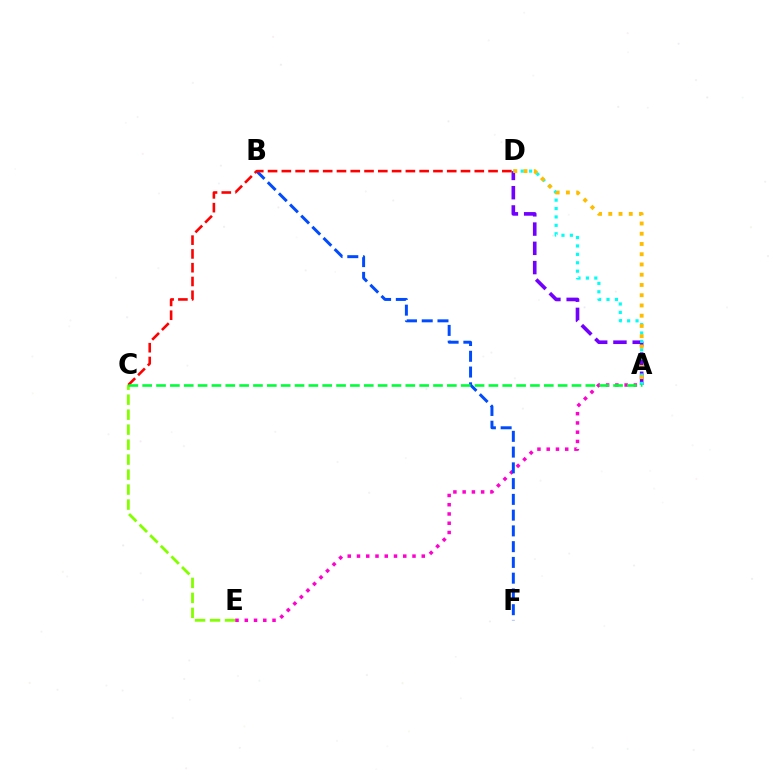{('A', 'D'): [{'color': '#7200ff', 'line_style': 'dashed', 'thickness': 2.62}, {'color': '#00fff6', 'line_style': 'dotted', 'thickness': 2.28}, {'color': '#ffbd00', 'line_style': 'dotted', 'thickness': 2.78}], ('C', 'E'): [{'color': '#84ff00', 'line_style': 'dashed', 'thickness': 2.04}], ('A', 'E'): [{'color': '#ff00cf', 'line_style': 'dotted', 'thickness': 2.51}], ('B', 'F'): [{'color': '#004bff', 'line_style': 'dashed', 'thickness': 2.14}], ('C', 'D'): [{'color': '#ff0000', 'line_style': 'dashed', 'thickness': 1.87}], ('A', 'C'): [{'color': '#00ff39', 'line_style': 'dashed', 'thickness': 1.88}]}